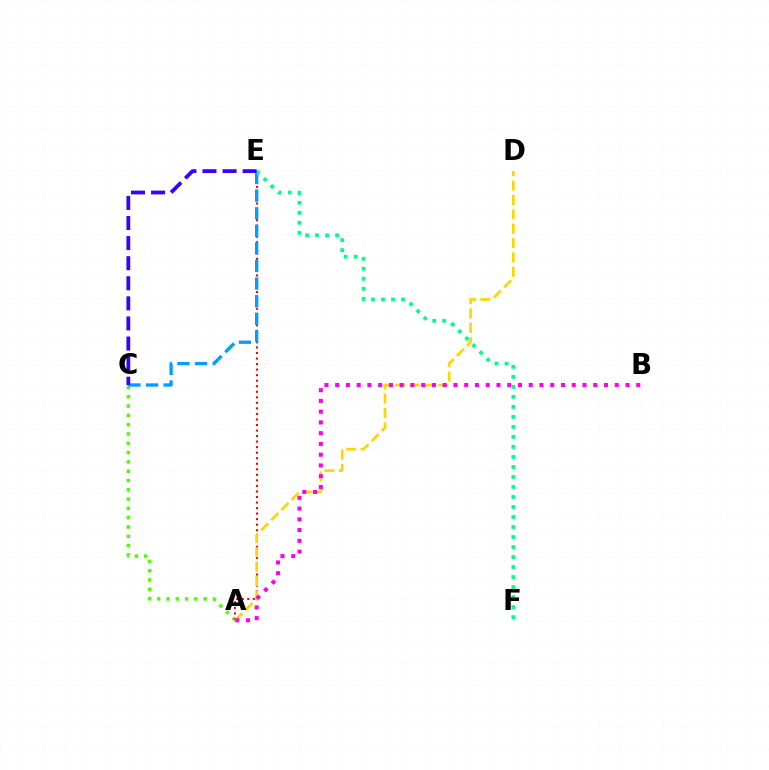{('A', 'C'): [{'color': '#4fff00', 'line_style': 'dotted', 'thickness': 2.53}], ('A', 'E'): [{'color': '#ff0000', 'line_style': 'dotted', 'thickness': 1.5}], ('A', 'D'): [{'color': '#ffd500', 'line_style': 'dashed', 'thickness': 1.95}], ('A', 'B'): [{'color': '#ff00ed', 'line_style': 'dotted', 'thickness': 2.92}], ('C', 'E'): [{'color': '#009eff', 'line_style': 'dashed', 'thickness': 2.39}, {'color': '#3700ff', 'line_style': 'dashed', 'thickness': 2.73}], ('E', 'F'): [{'color': '#00ff86', 'line_style': 'dotted', 'thickness': 2.72}]}